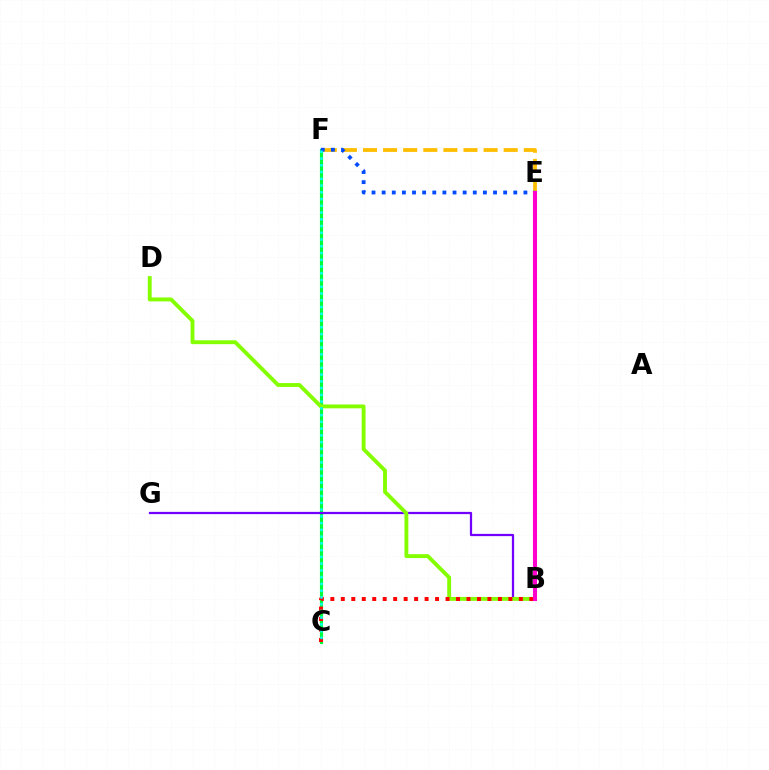{('C', 'F'): [{'color': '#00ff39', 'line_style': 'solid', 'thickness': 2.28}, {'color': '#00fff6', 'line_style': 'dotted', 'thickness': 1.83}], ('B', 'G'): [{'color': '#7200ff', 'line_style': 'solid', 'thickness': 1.62}], ('E', 'F'): [{'color': '#ffbd00', 'line_style': 'dashed', 'thickness': 2.73}, {'color': '#004bff', 'line_style': 'dotted', 'thickness': 2.75}], ('B', 'D'): [{'color': '#84ff00', 'line_style': 'solid', 'thickness': 2.79}], ('B', 'C'): [{'color': '#ff0000', 'line_style': 'dotted', 'thickness': 2.85}], ('B', 'E'): [{'color': '#ff00cf', 'line_style': 'solid', 'thickness': 2.94}]}